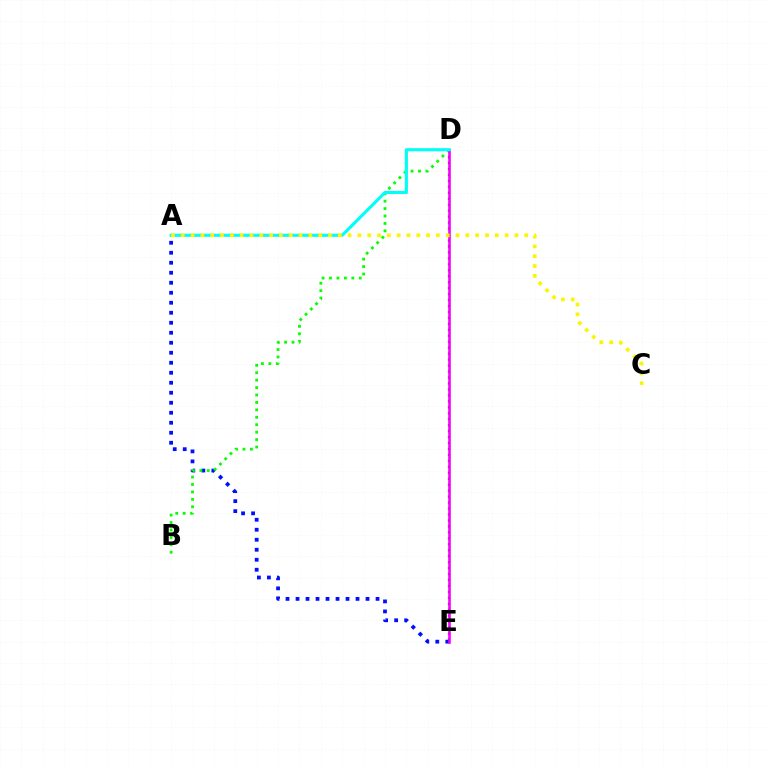{('D', 'E'): [{'color': '#ff0000', 'line_style': 'dotted', 'thickness': 1.62}, {'color': '#ee00ff', 'line_style': 'solid', 'thickness': 1.85}], ('A', 'E'): [{'color': '#0010ff', 'line_style': 'dotted', 'thickness': 2.72}], ('B', 'D'): [{'color': '#08ff00', 'line_style': 'dotted', 'thickness': 2.02}], ('A', 'D'): [{'color': '#00fff6', 'line_style': 'solid', 'thickness': 2.24}], ('A', 'C'): [{'color': '#fcf500', 'line_style': 'dotted', 'thickness': 2.67}]}